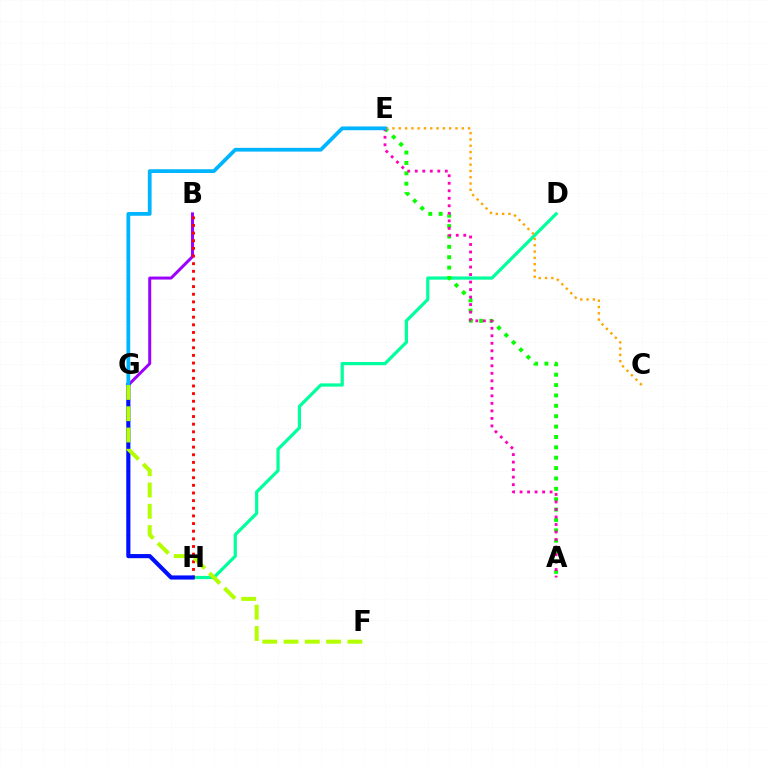{('D', 'H'): [{'color': '#00ff9d', 'line_style': 'solid', 'thickness': 2.31}], ('B', 'G'): [{'color': '#9b00ff', 'line_style': 'solid', 'thickness': 2.15}], ('B', 'H'): [{'color': '#ff0000', 'line_style': 'dotted', 'thickness': 2.08}], ('A', 'E'): [{'color': '#08ff00', 'line_style': 'dotted', 'thickness': 2.82}, {'color': '#ff00bd', 'line_style': 'dotted', 'thickness': 2.04}], ('G', 'H'): [{'color': '#0010ff', 'line_style': 'solid', 'thickness': 2.98}], ('C', 'E'): [{'color': '#ffa500', 'line_style': 'dotted', 'thickness': 1.71}], ('E', 'G'): [{'color': '#00b5ff', 'line_style': 'solid', 'thickness': 2.7}], ('F', 'G'): [{'color': '#b3ff00', 'line_style': 'dashed', 'thickness': 2.89}]}